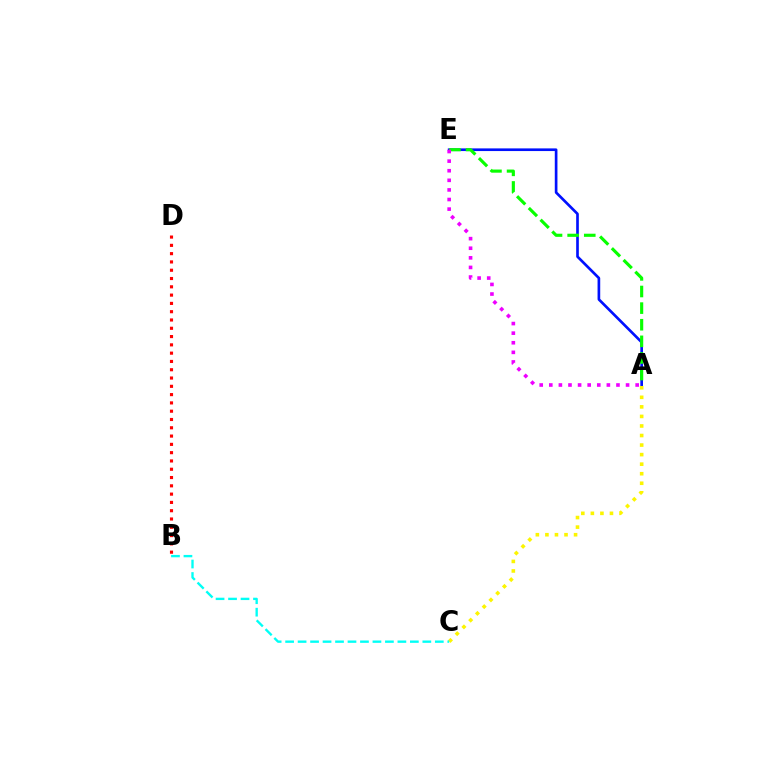{('A', 'E'): [{'color': '#0010ff', 'line_style': 'solid', 'thickness': 1.92}, {'color': '#08ff00', 'line_style': 'dashed', 'thickness': 2.26}, {'color': '#ee00ff', 'line_style': 'dotted', 'thickness': 2.61}], ('B', 'D'): [{'color': '#ff0000', 'line_style': 'dotted', 'thickness': 2.25}], ('A', 'C'): [{'color': '#fcf500', 'line_style': 'dotted', 'thickness': 2.59}], ('B', 'C'): [{'color': '#00fff6', 'line_style': 'dashed', 'thickness': 1.69}]}